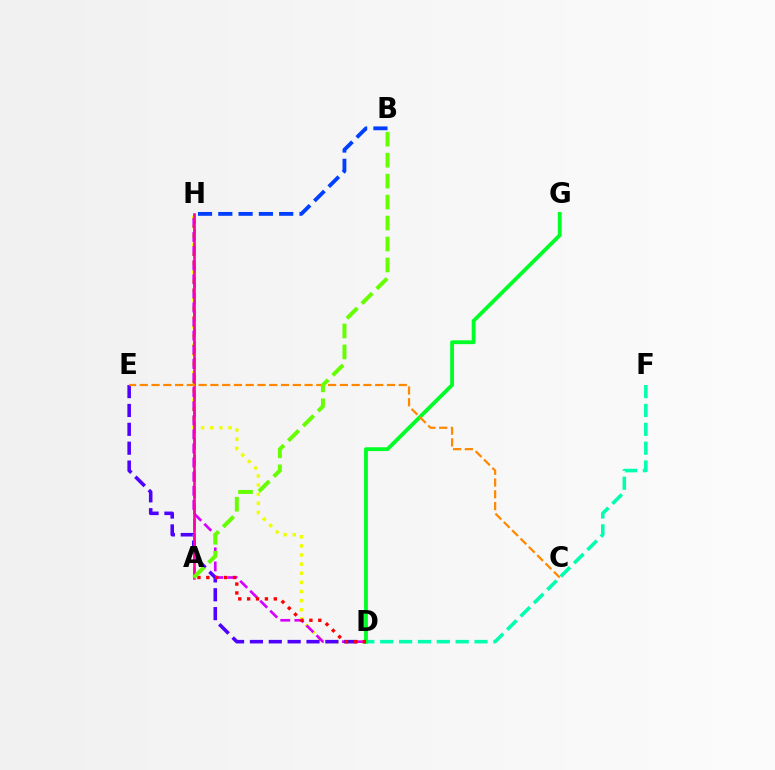{('A', 'H'): [{'color': '#00c7ff', 'line_style': 'dashed', 'thickness': 2.19}, {'color': '#ff00a0', 'line_style': 'solid', 'thickness': 1.85}], ('D', 'H'): [{'color': '#eeff00', 'line_style': 'dotted', 'thickness': 2.48}, {'color': '#d600ff', 'line_style': 'dashed', 'thickness': 1.92}], ('D', 'E'): [{'color': '#4f00ff', 'line_style': 'dashed', 'thickness': 2.56}], ('B', 'H'): [{'color': '#003fff', 'line_style': 'dashed', 'thickness': 2.76}], ('D', 'F'): [{'color': '#00ffaf', 'line_style': 'dashed', 'thickness': 2.56}], ('D', 'G'): [{'color': '#00ff27', 'line_style': 'solid', 'thickness': 2.76}], ('A', 'D'): [{'color': '#ff0000', 'line_style': 'dotted', 'thickness': 2.41}], ('C', 'E'): [{'color': '#ff8800', 'line_style': 'dashed', 'thickness': 1.6}], ('A', 'B'): [{'color': '#66ff00', 'line_style': 'dashed', 'thickness': 2.85}]}